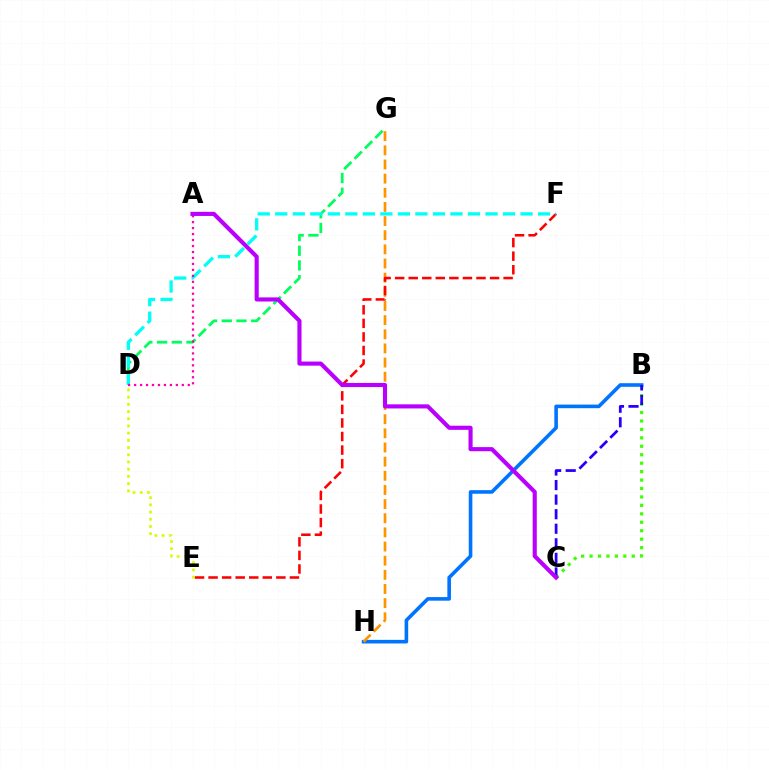{('B', 'C'): [{'color': '#3dff00', 'line_style': 'dotted', 'thickness': 2.29}, {'color': '#2500ff', 'line_style': 'dashed', 'thickness': 1.98}], ('D', 'G'): [{'color': '#00ff5c', 'line_style': 'dashed', 'thickness': 2.0}], ('B', 'H'): [{'color': '#0074ff', 'line_style': 'solid', 'thickness': 2.59}], ('G', 'H'): [{'color': '#ff9400', 'line_style': 'dashed', 'thickness': 1.92}], ('E', 'F'): [{'color': '#ff0000', 'line_style': 'dashed', 'thickness': 1.84}], ('D', 'E'): [{'color': '#d1ff00', 'line_style': 'dotted', 'thickness': 1.96}], ('D', 'F'): [{'color': '#00fff6', 'line_style': 'dashed', 'thickness': 2.38}], ('A', 'D'): [{'color': '#ff00ac', 'line_style': 'dotted', 'thickness': 1.62}], ('A', 'C'): [{'color': '#b900ff', 'line_style': 'solid', 'thickness': 2.96}]}